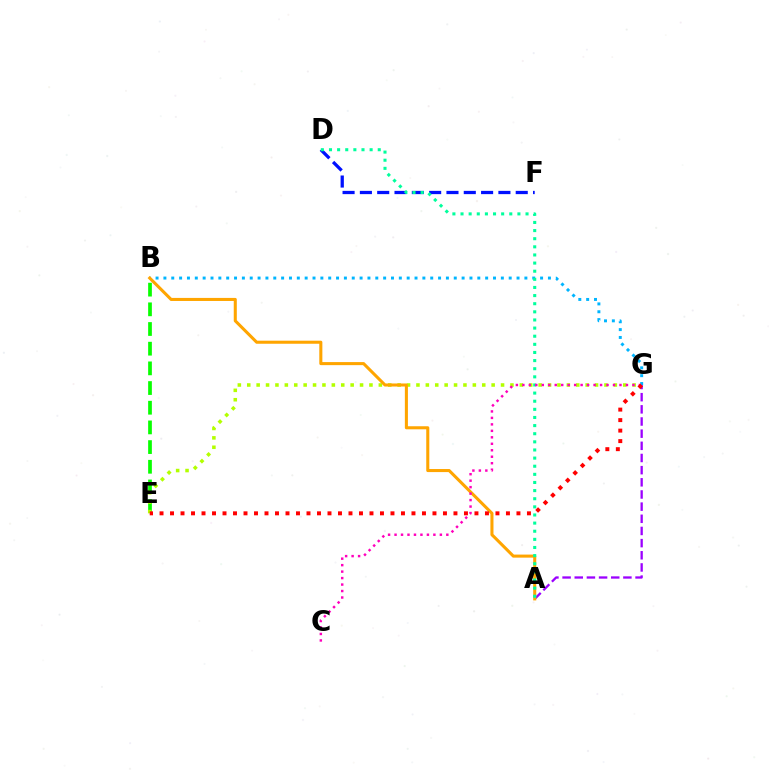{('B', 'G'): [{'color': '#00b5ff', 'line_style': 'dotted', 'thickness': 2.13}], ('B', 'E'): [{'color': '#08ff00', 'line_style': 'dashed', 'thickness': 2.67}], ('D', 'F'): [{'color': '#0010ff', 'line_style': 'dashed', 'thickness': 2.35}], ('E', 'G'): [{'color': '#b3ff00', 'line_style': 'dotted', 'thickness': 2.55}, {'color': '#ff0000', 'line_style': 'dotted', 'thickness': 2.85}], ('A', 'G'): [{'color': '#9b00ff', 'line_style': 'dashed', 'thickness': 1.65}], ('A', 'B'): [{'color': '#ffa500', 'line_style': 'solid', 'thickness': 2.2}], ('A', 'D'): [{'color': '#00ff9d', 'line_style': 'dotted', 'thickness': 2.21}], ('C', 'G'): [{'color': '#ff00bd', 'line_style': 'dotted', 'thickness': 1.76}]}